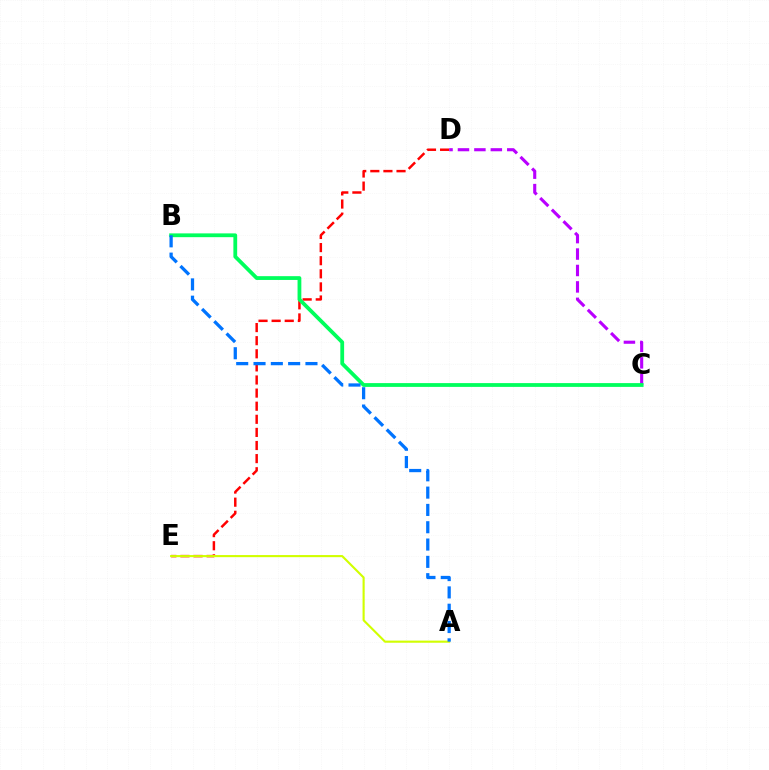{('D', 'E'): [{'color': '#ff0000', 'line_style': 'dashed', 'thickness': 1.78}], ('C', 'D'): [{'color': '#b900ff', 'line_style': 'dashed', 'thickness': 2.23}], ('B', 'C'): [{'color': '#00ff5c', 'line_style': 'solid', 'thickness': 2.73}], ('A', 'E'): [{'color': '#d1ff00', 'line_style': 'solid', 'thickness': 1.53}], ('A', 'B'): [{'color': '#0074ff', 'line_style': 'dashed', 'thickness': 2.35}]}